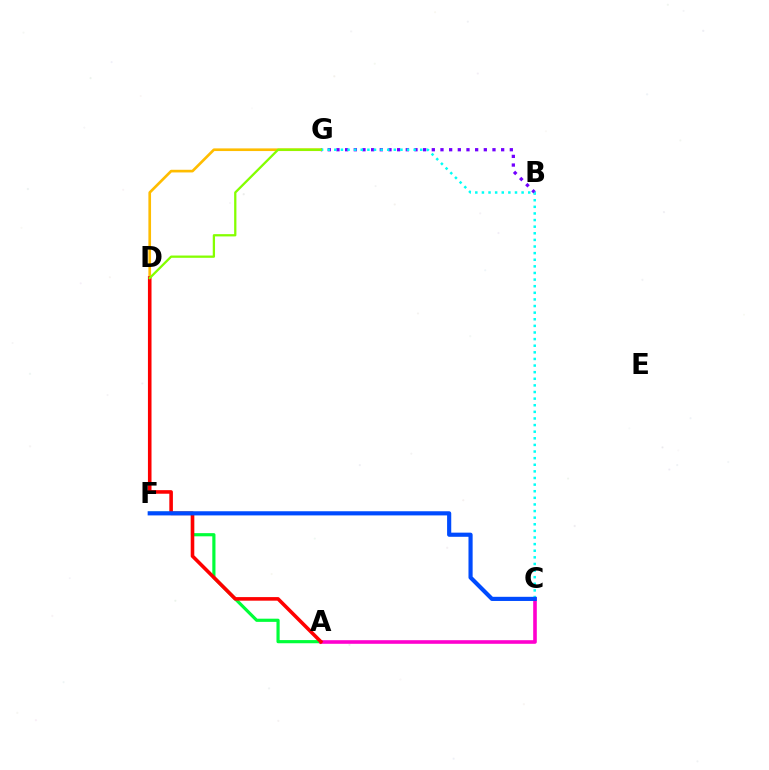{('A', 'F'): [{'color': '#00ff39', 'line_style': 'solid', 'thickness': 2.28}], ('B', 'G'): [{'color': '#7200ff', 'line_style': 'dotted', 'thickness': 2.36}], ('A', 'C'): [{'color': '#ff00cf', 'line_style': 'solid', 'thickness': 2.6}], ('D', 'G'): [{'color': '#ffbd00', 'line_style': 'solid', 'thickness': 1.91}, {'color': '#84ff00', 'line_style': 'solid', 'thickness': 1.64}], ('C', 'G'): [{'color': '#00fff6', 'line_style': 'dotted', 'thickness': 1.8}], ('A', 'D'): [{'color': '#ff0000', 'line_style': 'solid', 'thickness': 2.58}], ('C', 'F'): [{'color': '#004bff', 'line_style': 'solid', 'thickness': 2.99}]}